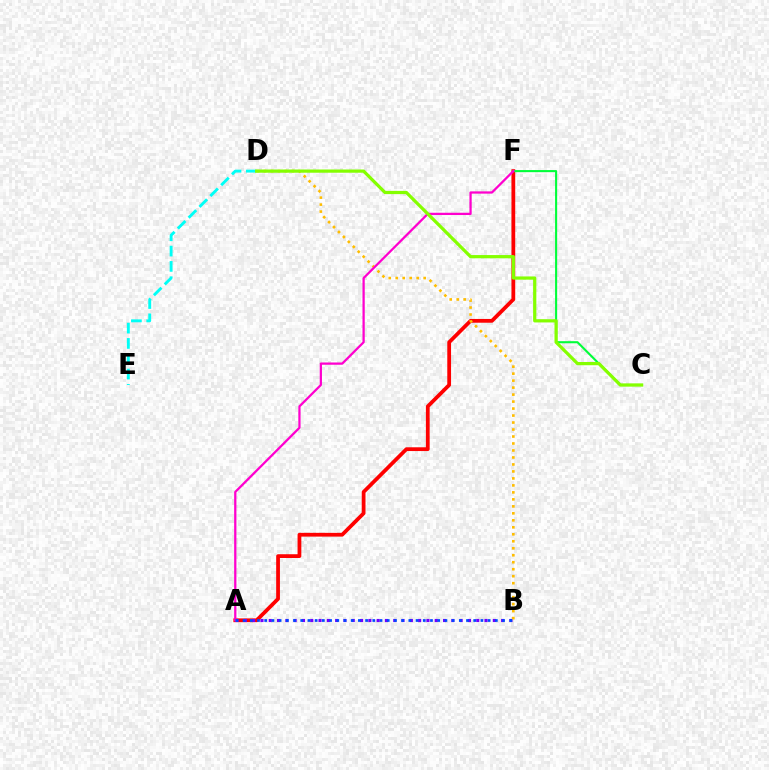{('A', 'F'): [{'color': '#ff0000', 'line_style': 'solid', 'thickness': 2.71}, {'color': '#ff00cf', 'line_style': 'solid', 'thickness': 1.63}], ('D', 'E'): [{'color': '#00fff6', 'line_style': 'dashed', 'thickness': 2.08}], ('C', 'F'): [{'color': '#00ff39', 'line_style': 'solid', 'thickness': 1.51}], ('A', 'B'): [{'color': '#7200ff', 'line_style': 'dotted', 'thickness': 2.25}, {'color': '#004bff', 'line_style': 'dotted', 'thickness': 1.96}], ('B', 'D'): [{'color': '#ffbd00', 'line_style': 'dotted', 'thickness': 1.9}], ('C', 'D'): [{'color': '#84ff00', 'line_style': 'solid', 'thickness': 2.32}]}